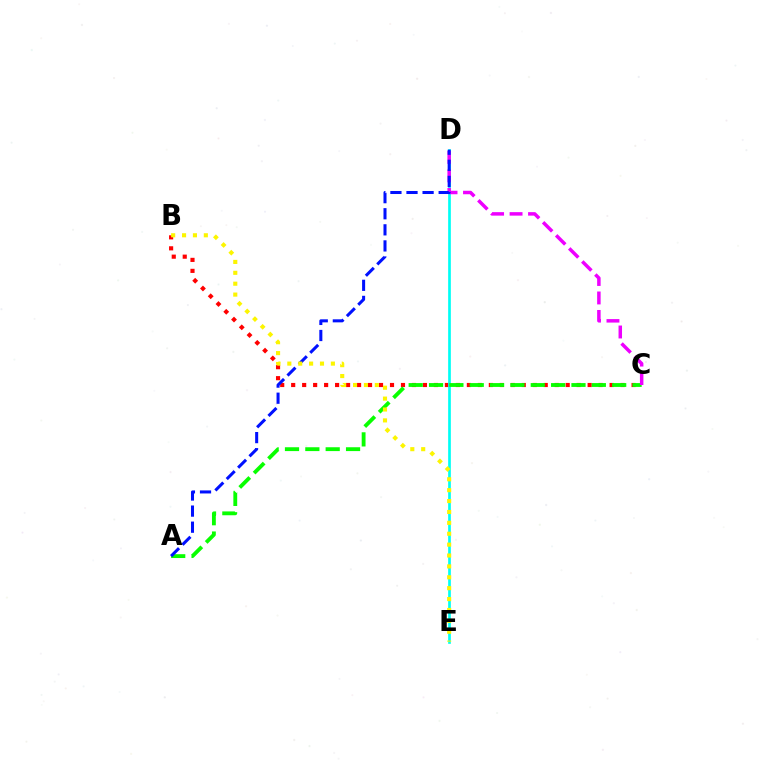{('B', 'C'): [{'color': '#ff0000', 'line_style': 'dotted', 'thickness': 2.98}], ('D', 'E'): [{'color': '#00fff6', 'line_style': 'solid', 'thickness': 1.94}], ('A', 'C'): [{'color': '#08ff00', 'line_style': 'dashed', 'thickness': 2.76}], ('C', 'D'): [{'color': '#ee00ff', 'line_style': 'dashed', 'thickness': 2.51}], ('A', 'D'): [{'color': '#0010ff', 'line_style': 'dashed', 'thickness': 2.19}], ('B', 'E'): [{'color': '#fcf500', 'line_style': 'dotted', 'thickness': 2.96}]}